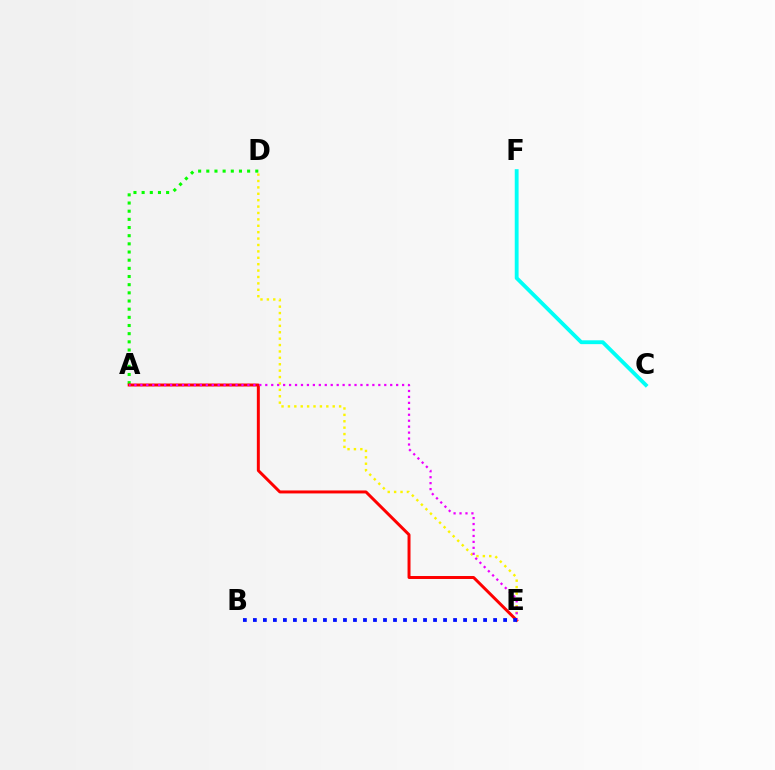{('C', 'F'): [{'color': '#00fff6', 'line_style': 'solid', 'thickness': 2.76}], ('A', 'D'): [{'color': '#08ff00', 'line_style': 'dotted', 'thickness': 2.22}], ('A', 'E'): [{'color': '#ff0000', 'line_style': 'solid', 'thickness': 2.14}, {'color': '#ee00ff', 'line_style': 'dotted', 'thickness': 1.62}], ('D', 'E'): [{'color': '#fcf500', 'line_style': 'dotted', 'thickness': 1.74}], ('B', 'E'): [{'color': '#0010ff', 'line_style': 'dotted', 'thickness': 2.72}]}